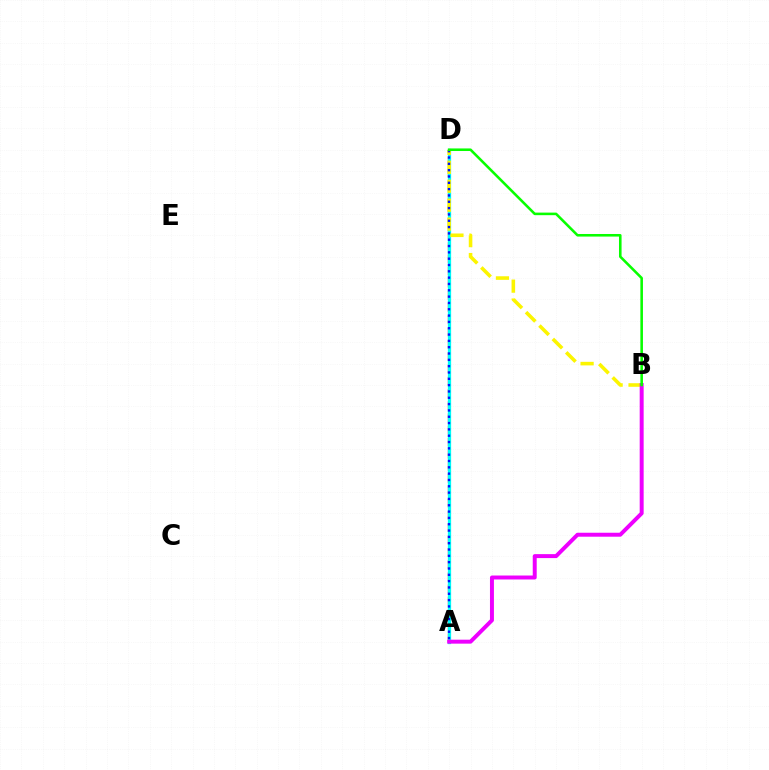{('A', 'D'): [{'color': '#ff0000', 'line_style': 'dashed', 'thickness': 1.66}, {'color': '#00fff6', 'line_style': 'solid', 'thickness': 2.35}, {'color': '#0010ff', 'line_style': 'dotted', 'thickness': 1.72}], ('B', 'D'): [{'color': '#fcf500', 'line_style': 'dashed', 'thickness': 2.57}, {'color': '#08ff00', 'line_style': 'solid', 'thickness': 1.86}], ('A', 'B'): [{'color': '#ee00ff', 'line_style': 'solid', 'thickness': 2.85}]}